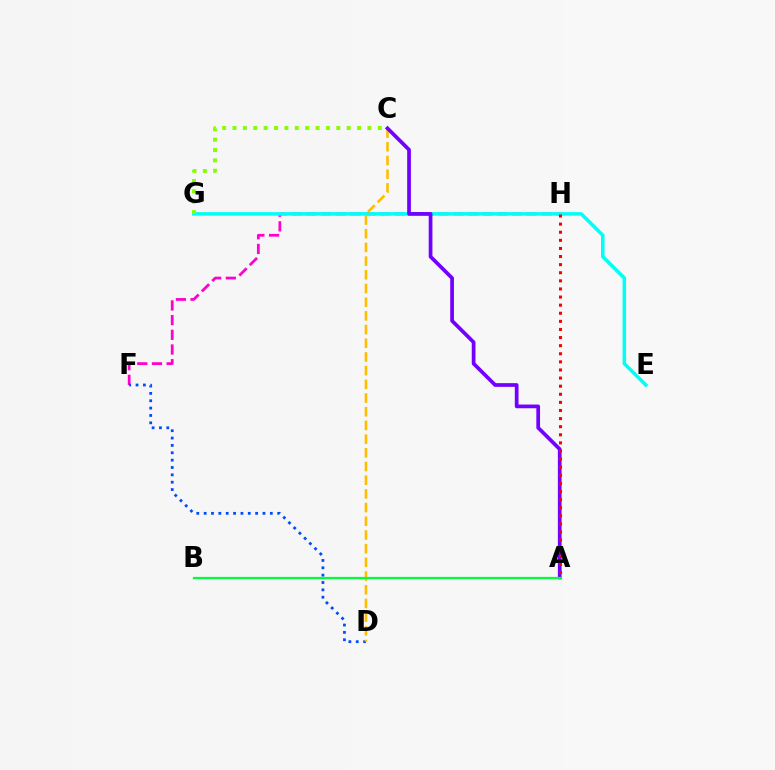{('F', 'H'): [{'color': '#ff00cf', 'line_style': 'dashed', 'thickness': 2.0}], ('E', 'G'): [{'color': '#00fff6', 'line_style': 'solid', 'thickness': 2.55}], ('D', 'F'): [{'color': '#004bff', 'line_style': 'dotted', 'thickness': 2.0}], ('C', 'D'): [{'color': '#ffbd00', 'line_style': 'dashed', 'thickness': 1.86}], ('A', 'C'): [{'color': '#7200ff', 'line_style': 'solid', 'thickness': 2.67}], ('A', 'B'): [{'color': '#00ff39', 'line_style': 'solid', 'thickness': 1.61}], ('C', 'G'): [{'color': '#84ff00', 'line_style': 'dotted', 'thickness': 2.82}], ('A', 'H'): [{'color': '#ff0000', 'line_style': 'dotted', 'thickness': 2.2}]}